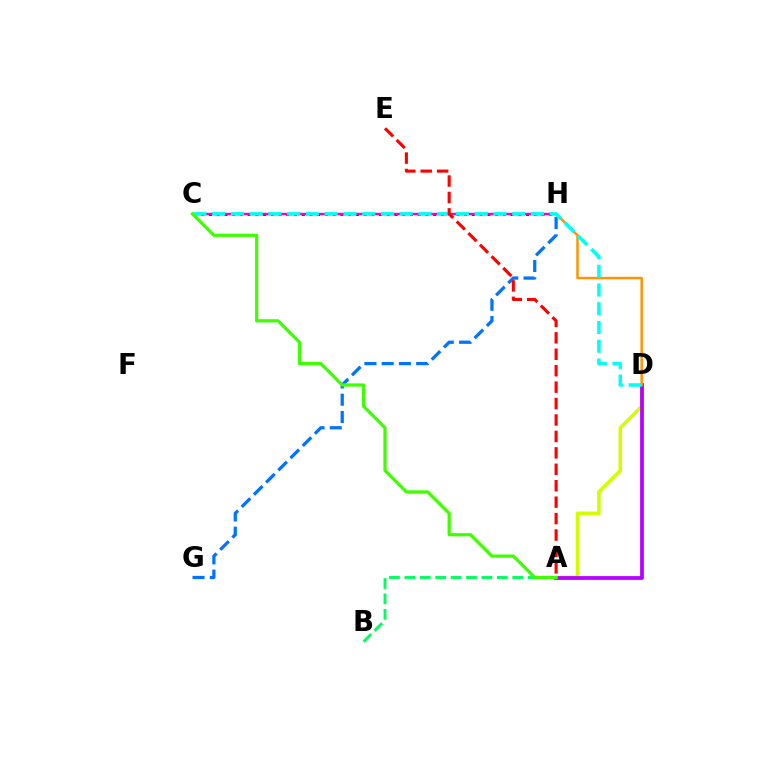{('G', 'H'): [{'color': '#0074ff', 'line_style': 'dashed', 'thickness': 2.34}], ('A', 'D'): [{'color': '#d1ff00', 'line_style': 'solid', 'thickness': 2.56}, {'color': '#b900ff', 'line_style': 'solid', 'thickness': 2.72}], ('C', 'H'): [{'color': '#2500ff', 'line_style': 'dotted', 'thickness': 2.1}, {'color': '#ff00ac', 'line_style': 'solid', 'thickness': 1.74}], ('D', 'H'): [{'color': '#ff9400', 'line_style': 'solid', 'thickness': 1.8}], ('A', 'B'): [{'color': '#00ff5c', 'line_style': 'dashed', 'thickness': 2.09}], ('C', 'D'): [{'color': '#00fff6', 'line_style': 'dashed', 'thickness': 2.55}], ('A', 'E'): [{'color': '#ff0000', 'line_style': 'dashed', 'thickness': 2.23}], ('A', 'C'): [{'color': '#3dff00', 'line_style': 'solid', 'thickness': 2.31}]}